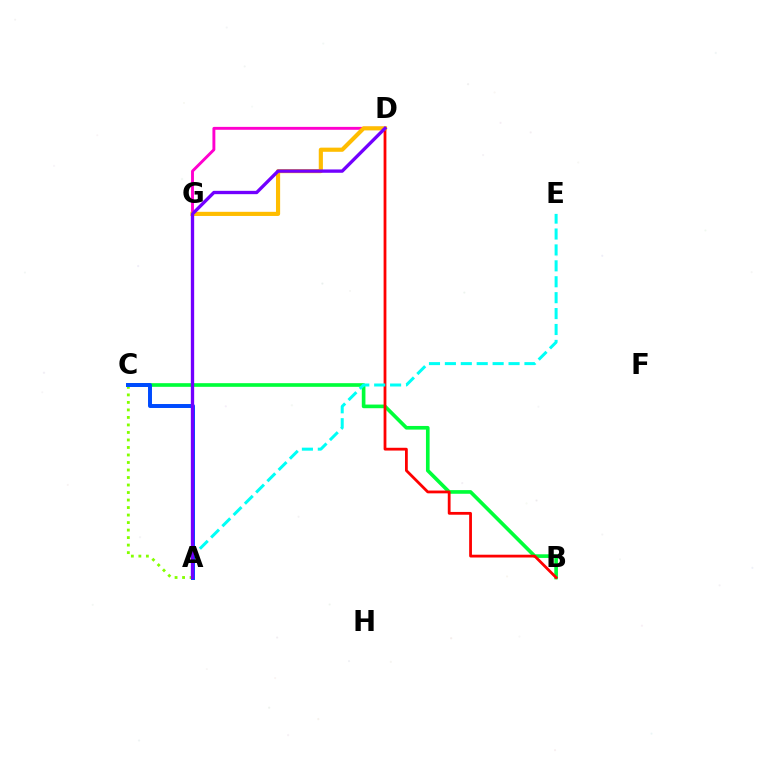{('D', 'G'): [{'color': '#ff00cf', 'line_style': 'solid', 'thickness': 2.09}, {'color': '#ffbd00', 'line_style': 'solid', 'thickness': 2.99}], ('A', 'C'): [{'color': '#84ff00', 'line_style': 'dotted', 'thickness': 2.04}, {'color': '#004bff', 'line_style': 'solid', 'thickness': 2.85}], ('B', 'C'): [{'color': '#00ff39', 'line_style': 'solid', 'thickness': 2.63}], ('B', 'D'): [{'color': '#ff0000', 'line_style': 'solid', 'thickness': 2.01}], ('A', 'E'): [{'color': '#00fff6', 'line_style': 'dashed', 'thickness': 2.16}], ('A', 'D'): [{'color': '#7200ff', 'line_style': 'solid', 'thickness': 2.4}]}